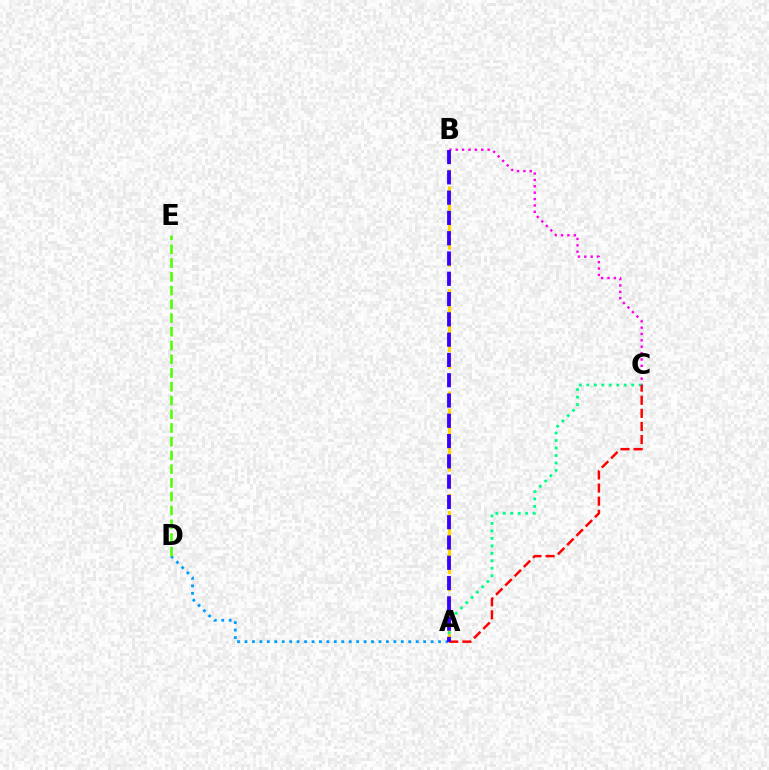{('B', 'C'): [{'color': '#ff00ed', 'line_style': 'dotted', 'thickness': 1.73}], ('A', 'D'): [{'color': '#009eff', 'line_style': 'dotted', 'thickness': 2.02}], ('A', 'B'): [{'color': '#ffd500', 'line_style': 'dashed', 'thickness': 2.32}, {'color': '#3700ff', 'line_style': 'dashed', 'thickness': 2.76}], ('A', 'C'): [{'color': '#00ff86', 'line_style': 'dotted', 'thickness': 2.03}, {'color': '#ff0000', 'line_style': 'dashed', 'thickness': 1.78}], ('D', 'E'): [{'color': '#4fff00', 'line_style': 'dashed', 'thickness': 1.87}]}